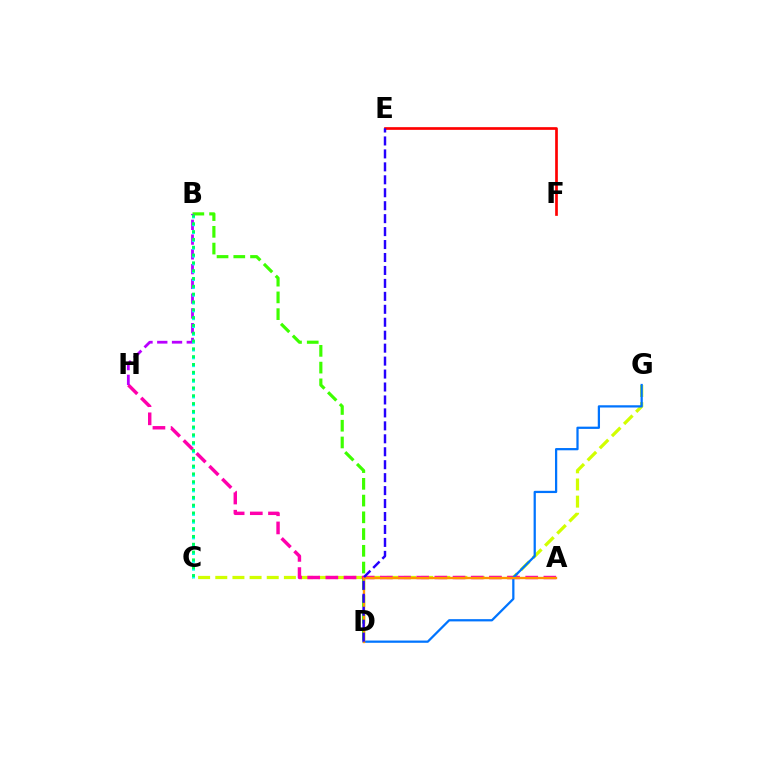{('E', 'F'): [{'color': '#ff0000', 'line_style': 'solid', 'thickness': 1.93}], ('C', 'G'): [{'color': '#d1ff00', 'line_style': 'dashed', 'thickness': 2.33}], ('B', 'D'): [{'color': '#3dff00', 'line_style': 'dashed', 'thickness': 2.27}], ('A', 'H'): [{'color': '#ff00ac', 'line_style': 'dashed', 'thickness': 2.47}], ('D', 'G'): [{'color': '#0074ff', 'line_style': 'solid', 'thickness': 1.62}], ('B', 'H'): [{'color': '#b900ff', 'line_style': 'dashed', 'thickness': 2.01}], ('A', 'D'): [{'color': '#ff9400', 'line_style': 'solid', 'thickness': 1.68}], ('B', 'C'): [{'color': '#00fff6', 'line_style': 'dotted', 'thickness': 2.13}, {'color': '#00ff5c', 'line_style': 'dotted', 'thickness': 2.12}], ('D', 'E'): [{'color': '#2500ff', 'line_style': 'dashed', 'thickness': 1.76}]}